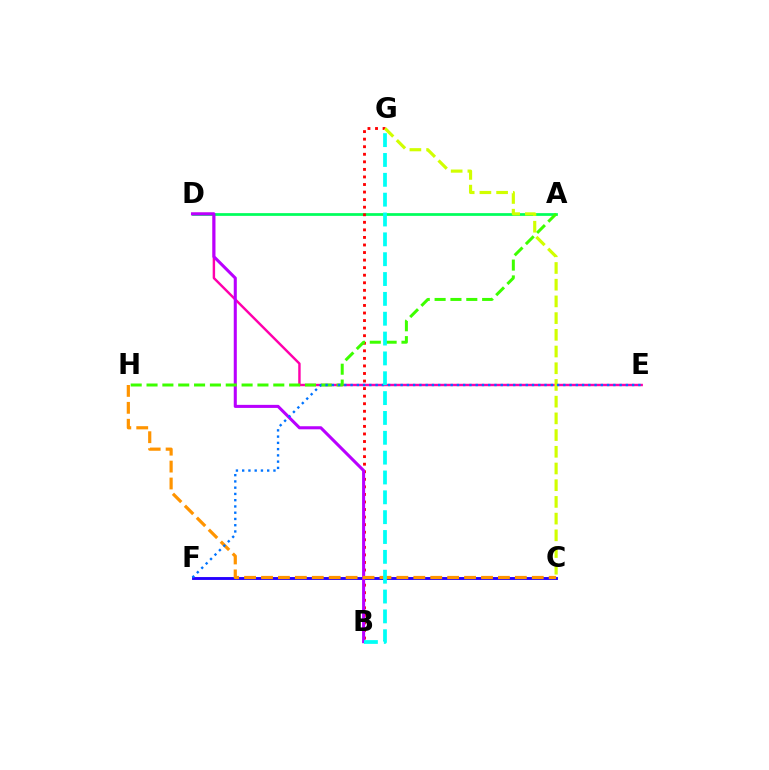{('D', 'E'): [{'color': '#ff00ac', 'line_style': 'solid', 'thickness': 1.75}], ('A', 'D'): [{'color': '#00ff5c', 'line_style': 'solid', 'thickness': 1.97}], ('C', 'F'): [{'color': '#2500ff', 'line_style': 'solid', 'thickness': 2.07}], ('B', 'G'): [{'color': '#ff0000', 'line_style': 'dotted', 'thickness': 2.05}, {'color': '#00fff6', 'line_style': 'dashed', 'thickness': 2.7}], ('B', 'D'): [{'color': '#b900ff', 'line_style': 'solid', 'thickness': 2.2}], ('C', 'H'): [{'color': '#ff9400', 'line_style': 'dashed', 'thickness': 2.3}], ('A', 'H'): [{'color': '#3dff00', 'line_style': 'dashed', 'thickness': 2.15}], ('C', 'G'): [{'color': '#d1ff00', 'line_style': 'dashed', 'thickness': 2.27}], ('E', 'F'): [{'color': '#0074ff', 'line_style': 'dotted', 'thickness': 1.7}]}